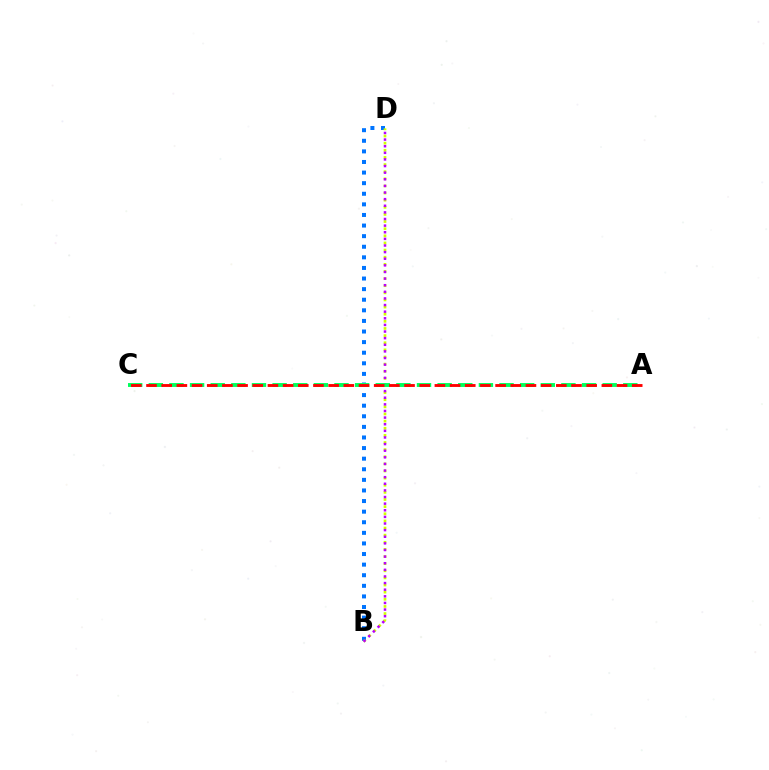{('B', 'D'): [{'color': '#0074ff', 'line_style': 'dotted', 'thickness': 2.88}, {'color': '#d1ff00', 'line_style': 'dotted', 'thickness': 1.94}, {'color': '#b900ff', 'line_style': 'dotted', 'thickness': 1.8}], ('A', 'C'): [{'color': '#00ff5c', 'line_style': 'dashed', 'thickness': 2.8}, {'color': '#ff0000', 'line_style': 'dashed', 'thickness': 2.06}]}